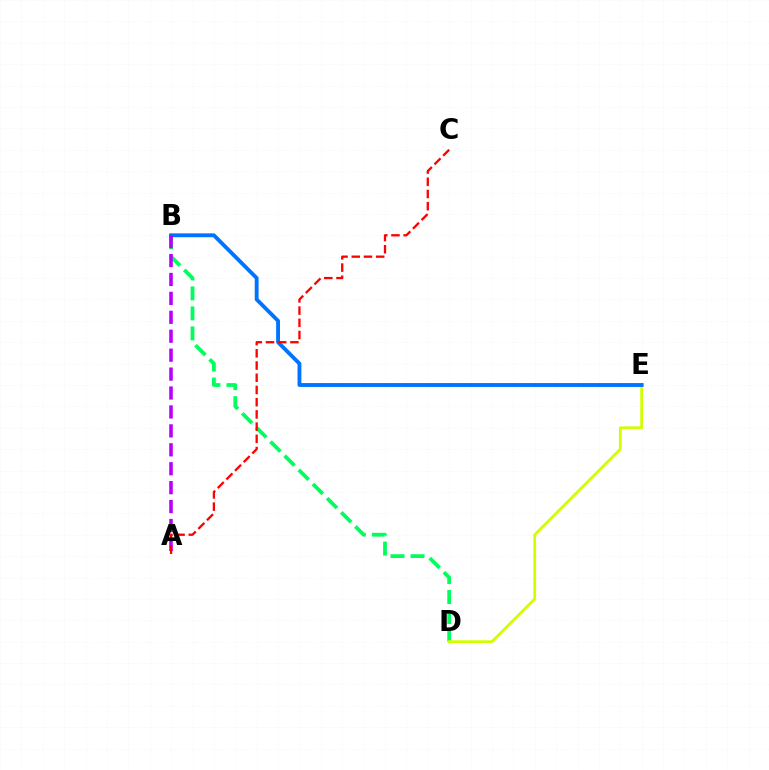{('B', 'D'): [{'color': '#00ff5c', 'line_style': 'dashed', 'thickness': 2.72}], ('D', 'E'): [{'color': '#d1ff00', 'line_style': 'solid', 'thickness': 2.0}], ('B', 'E'): [{'color': '#0074ff', 'line_style': 'solid', 'thickness': 2.78}], ('A', 'B'): [{'color': '#b900ff', 'line_style': 'dashed', 'thickness': 2.57}], ('A', 'C'): [{'color': '#ff0000', 'line_style': 'dashed', 'thickness': 1.66}]}